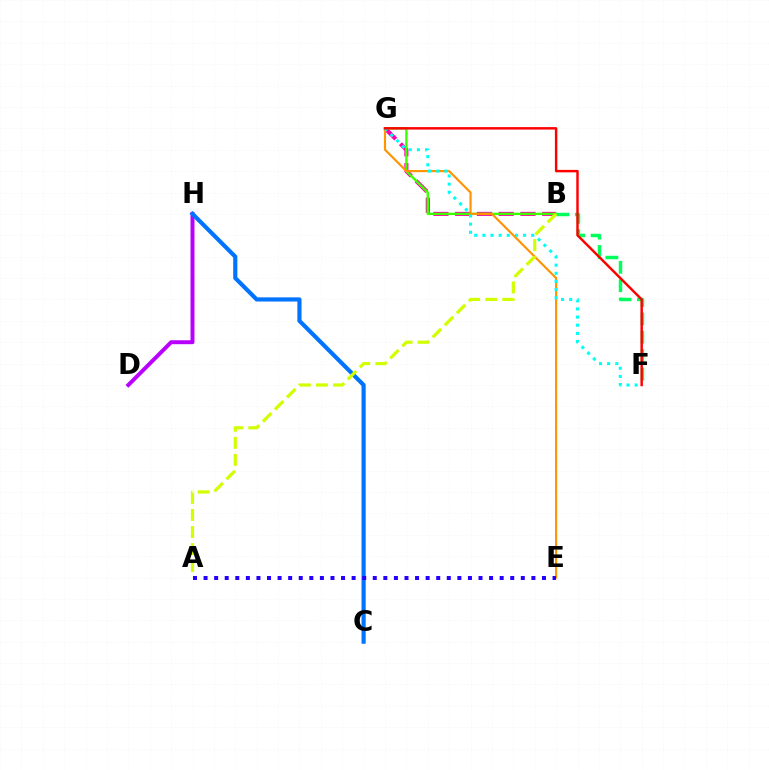{('D', 'H'): [{'color': '#b900ff', 'line_style': 'solid', 'thickness': 2.84}], ('B', 'G'): [{'color': '#ff00ac', 'line_style': 'dashed', 'thickness': 2.96}, {'color': '#3dff00', 'line_style': 'solid', 'thickness': 1.72}], ('C', 'H'): [{'color': '#0074ff', 'line_style': 'solid', 'thickness': 2.99}], ('E', 'G'): [{'color': '#ff9400', 'line_style': 'solid', 'thickness': 1.55}], ('F', 'G'): [{'color': '#00fff6', 'line_style': 'dotted', 'thickness': 2.21}, {'color': '#ff0000', 'line_style': 'solid', 'thickness': 1.76}], ('B', 'F'): [{'color': '#00ff5c', 'line_style': 'dashed', 'thickness': 2.5}], ('A', 'B'): [{'color': '#d1ff00', 'line_style': 'dashed', 'thickness': 2.32}], ('A', 'E'): [{'color': '#2500ff', 'line_style': 'dotted', 'thickness': 2.87}]}